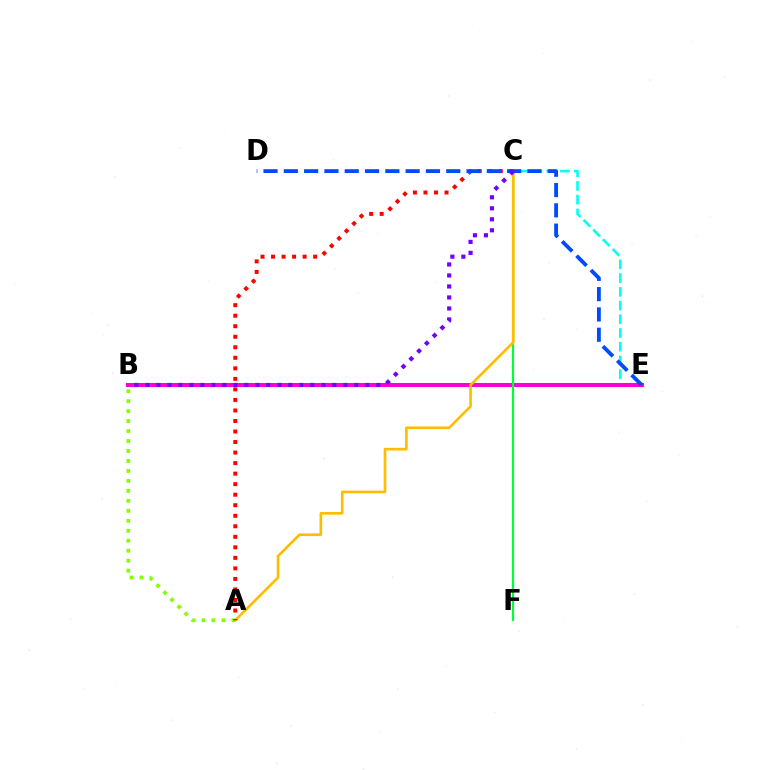{('C', 'E'): [{'color': '#00fff6', 'line_style': 'dashed', 'thickness': 1.86}], ('B', 'E'): [{'color': '#ff00cf', 'line_style': 'solid', 'thickness': 2.9}], ('C', 'F'): [{'color': '#00ff39', 'line_style': 'solid', 'thickness': 1.58}], ('A', 'C'): [{'color': '#ffbd00', 'line_style': 'solid', 'thickness': 1.91}, {'color': '#ff0000', 'line_style': 'dotted', 'thickness': 2.86}], ('A', 'B'): [{'color': '#84ff00', 'line_style': 'dotted', 'thickness': 2.71}], ('D', 'E'): [{'color': '#004bff', 'line_style': 'dashed', 'thickness': 2.76}], ('B', 'C'): [{'color': '#7200ff', 'line_style': 'dotted', 'thickness': 2.99}]}